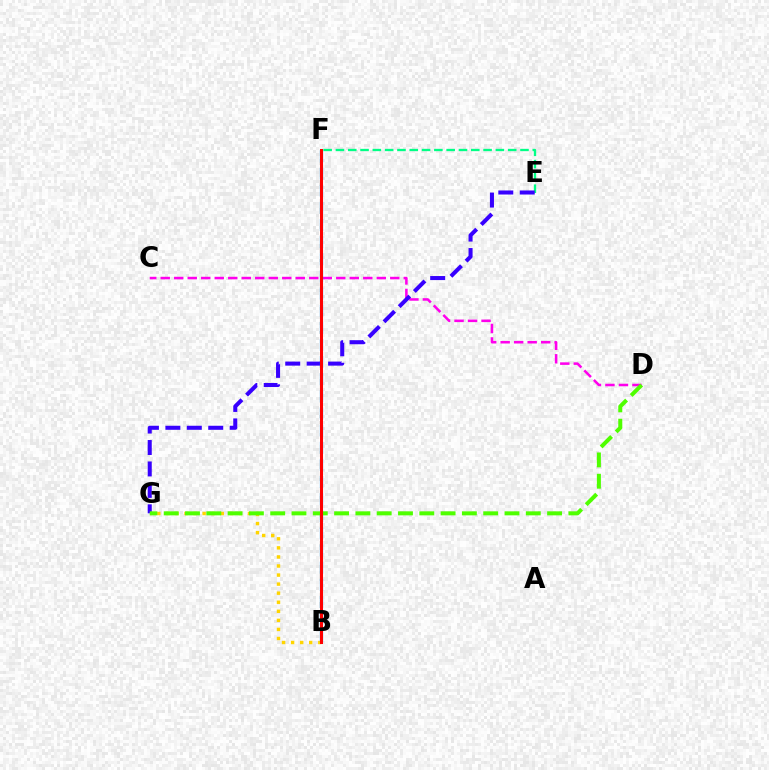{('E', 'F'): [{'color': '#00ff86', 'line_style': 'dashed', 'thickness': 1.67}], ('C', 'D'): [{'color': '#ff00ed', 'line_style': 'dashed', 'thickness': 1.83}], ('E', 'G'): [{'color': '#3700ff', 'line_style': 'dashed', 'thickness': 2.91}], ('B', 'G'): [{'color': '#ffd500', 'line_style': 'dotted', 'thickness': 2.46}], ('B', 'F'): [{'color': '#009eff', 'line_style': 'dashed', 'thickness': 2.33}, {'color': '#ff0000', 'line_style': 'solid', 'thickness': 2.17}], ('D', 'G'): [{'color': '#4fff00', 'line_style': 'dashed', 'thickness': 2.89}]}